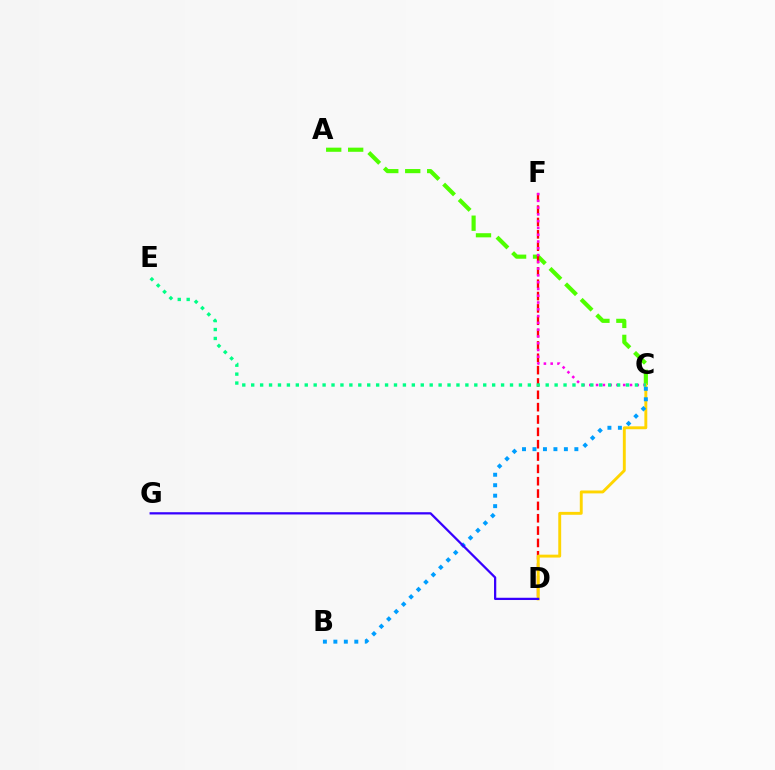{('A', 'C'): [{'color': '#4fff00', 'line_style': 'dashed', 'thickness': 2.98}], ('D', 'F'): [{'color': '#ff0000', 'line_style': 'dashed', 'thickness': 1.68}], ('C', 'D'): [{'color': '#ffd500', 'line_style': 'solid', 'thickness': 2.09}], ('C', 'F'): [{'color': '#ff00ed', 'line_style': 'dotted', 'thickness': 1.84}], ('B', 'C'): [{'color': '#009eff', 'line_style': 'dotted', 'thickness': 2.84}], ('C', 'E'): [{'color': '#00ff86', 'line_style': 'dotted', 'thickness': 2.42}], ('D', 'G'): [{'color': '#3700ff', 'line_style': 'solid', 'thickness': 1.62}]}